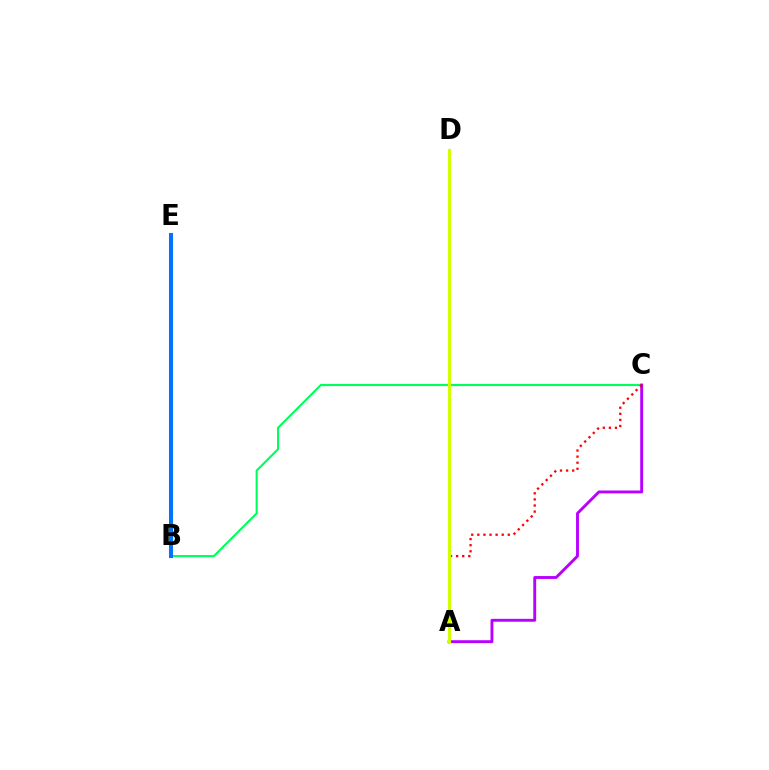{('B', 'C'): [{'color': '#00ff5c', 'line_style': 'solid', 'thickness': 1.54}], ('A', 'C'): [{'color': '#b900ff', 'line_style': 'solid', 'thickness': 2.08}, {'color': '#ff0000', 'line_style': 'dotted', 'thickness': 1.65}], ('B', 'E'): [{'color': '#0074ff', 'line_style': 'solid', 'thickness': 2.92}], ('A', 'D'): [{'color': '#d1ff00', 'line_style': 'solid', 'thickness': 2.27}]}